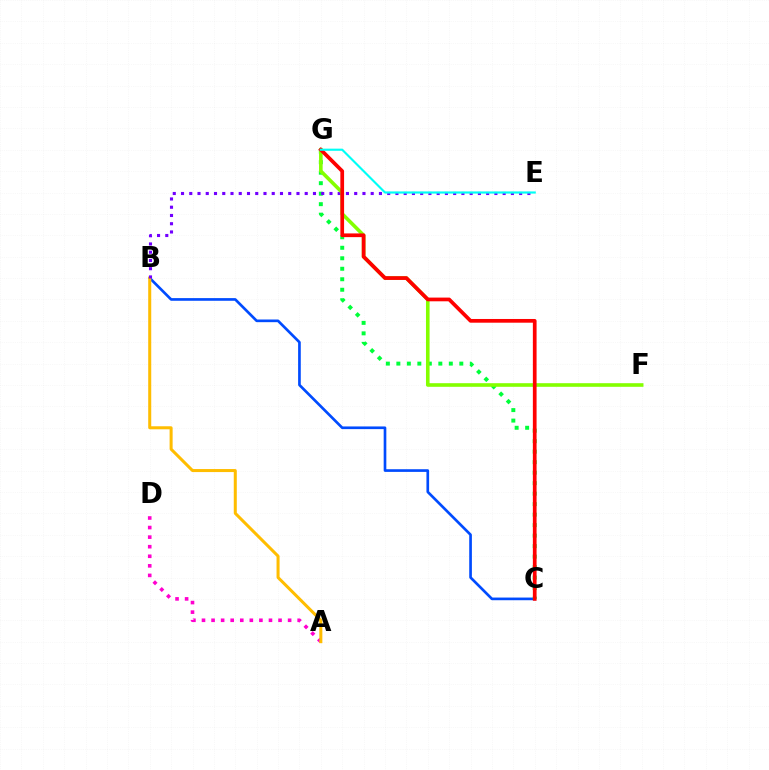{('B', 'C'): [{'color': '#004bff', 'line_style': 'solid', 'thickness': 1.92}], ('C', 'G'): [{'color': '#00ff39', 'line_style': 'dotted', 'thickness': 2.85}, {'color': '#ff0000', 'line_style': 'solid', 'thickness': 2.67}], ('A', 'D'): [{'color': '#ff00cf', 'line_style': 'dotted', 'thickness': 2.6}], ('A', 'B'): [{'color': '#ffbd00', 'line_style': 'solid', 'thickness': 2.18}], ('B', 'E'): [{'color': '#7200ff', 'line_style': 'dotted', 'thickness': 2.24}], ('F', 'G'): [{'color': '#84ff00', 'line_style': 'solid', 'thickness': 2.6}], ('E', 'G'): [{'color': '#00fff6', 'line_style': 'solid', 'thickness': 1.54}]}